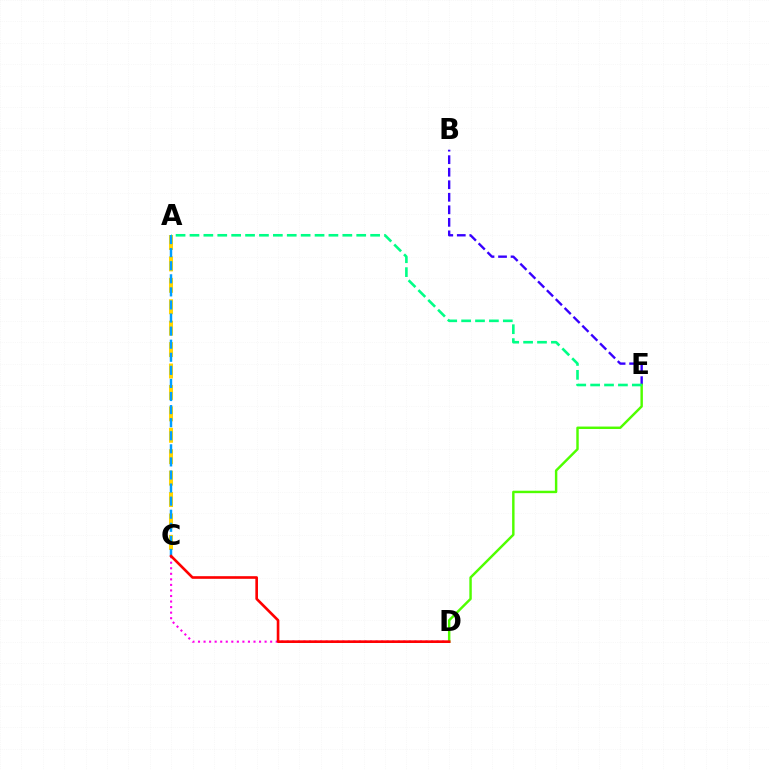{('A', 'C'): [{'color': '#ffd500', 'line_style': 'dashed', 'thickness': 2.91}, {'color': '#009eff', 'line_style': 'dashed', 'thickness': 1.78}], ('B', 'E'): [{'color': '#3700ff', 'line_style': 'dashed', 'thickness': 1.7}], ('C', 'D'): [{'color': '#ff00ed', 'line_style': 'dotted', 'thickness': 1.51}, {'color': '#ff0000', 'line_style': 'solid', 'thickness': 1.9}], ('D', 'E'): [{'color': '#4fff00', 'line_style': 'solid', 'thickness': 1.76}], ('A', 'E'): [{'color': '#00ff86', 'line_style': 'dashed', 'thickness': 1.89}]}